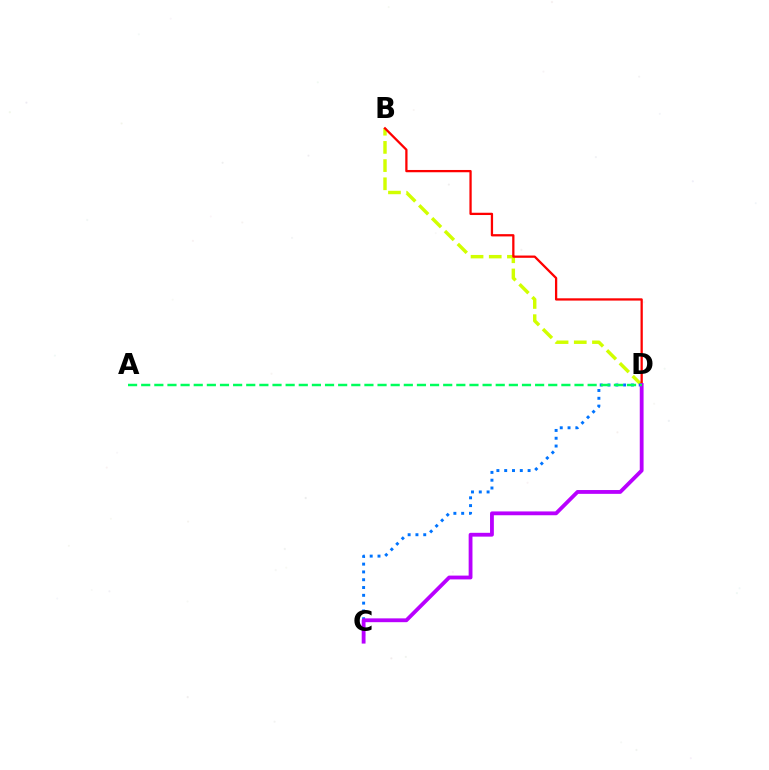{('B', 'D'): [{'color': '#d1ff00', 'line_style': 'dashed', 'thickness': 2.47}, {'color': '#ff0000', 'line_style': 'solid', 'thickness': 1.64}], ('C', 'D'): [{'color': '#0074ff', 'line_style': 'dotted', 'thickness': 2.12}, {'color': '#b900ff', 'line_style': 'solid', 'thickness': 2.75}], ('A', 'D'): [{'color': '#00ff5c', 'line_style': 'dashed', 'thickness': 1.78}]}